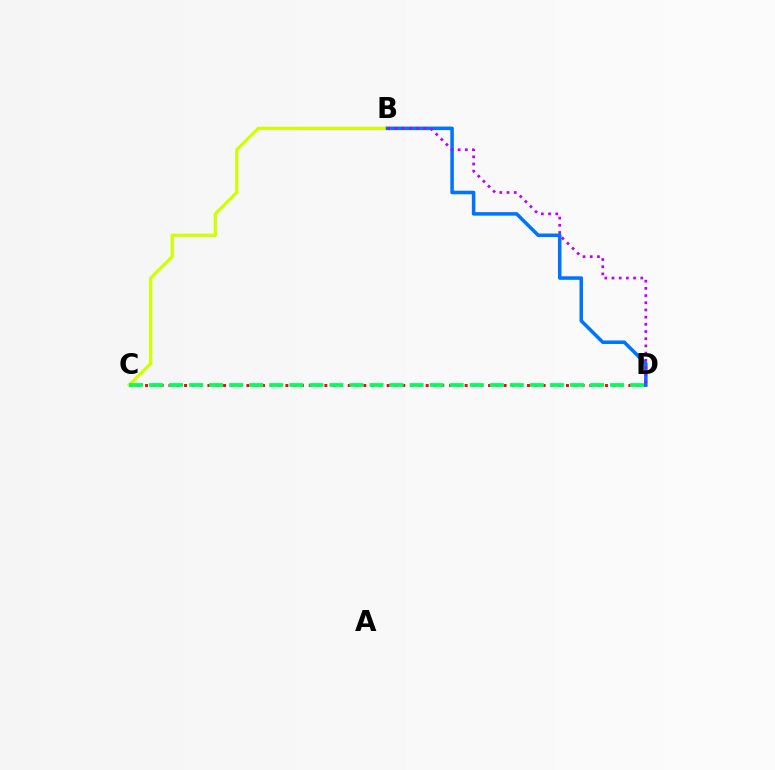{('C', 'D'): [{'color': '#ff0000', 'line_style': 'dotted', 'thickness': 2.12}, {'color': '#00ff5c', 'line_style': 'dashed', 'thickness': 2.72}], ('B', 'C'): [{'color': '#d1ff00', 'line_style': 'solid', 'thickness': 2.33}], ('B', 'D'): [{'color': '#0074ff', 'line_style': 'solid', 'thickness': 2.54}, {'color': '#b900ff', 'line_style': 'dotted', 'thickness': 1.95}]}